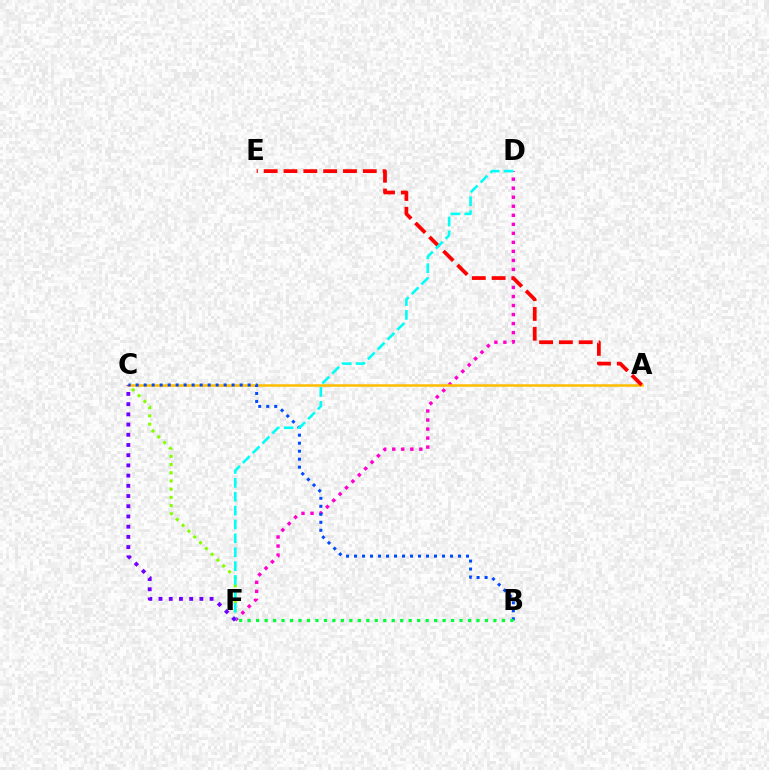{('C', 'F'): [{'color': '#84ff00', 'line_style': 'dotted', 'thickness': 2.23}, {'color': '#7200ff', 'line_style': 'dotted', 'thickness': 2.77}], ('D', 'F'): [{'color': '#ff00cf', 'line_style': 'dotted', 'thickness': 2.45}, {'color': '#00fff6', 'line_style': 'dashed', 'thickness': 1.89}], ('A', 'C'): [{'color': '#ffbd00', 'line_style': 'solid', 'thickness': 1.83}], ('B', 'C'): [{'color': '#004bff', 'line_style': 'dotted', 'thickness': 2.17}], ('B', 'F'): [{'color': '#00ff39', 'line_style': 'dotted', 'thickness': 2.3}], ('A', 'E'): [{'color': '#ff0000', 'line_style': 'dashed', 'thickness': 2.69}]}